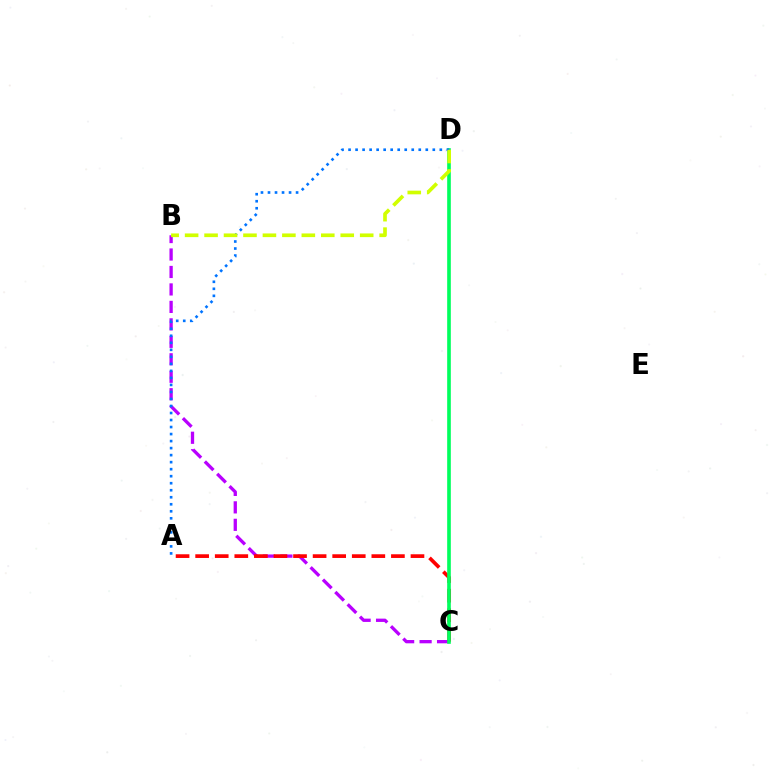{('B', 'C'): [{'color': '#b900ff', 'line_style': 'dashed', 'thickness': 2.37}], ('A', 'C'): [{'color': '#ff0000', 'line_style': 'dashed', 'thickness': 2.66}], ('C', 'D'): [{'color': '#00ff5c', 'line_style': 'solid', 'thickness': 2.62}], ('A', 'D'): [{'color': '#0074ff', 'line_style': 'dotted', 'thickness': 1.91}], ('B', 'D'): [{'color': '#d1ff00', 'line_style': 'dashed', 'thickness': 2.64}]}